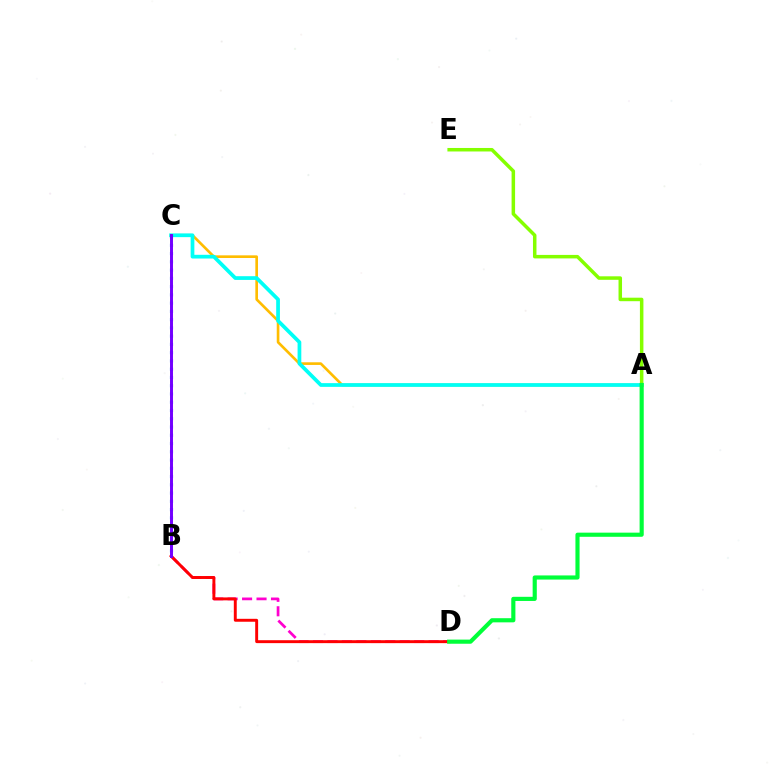{('A', 'E'): [{'color': '#84ff00', 'line_style': 'solid', 'thickness': 2.52}], ('B', 'D'): [{'color': '#ff00cf', 'line_style': 'dashed', 'thickness': 1.96}, {'color': '#ff0000', 'line_style': 'solid', 'thickness': 2.11}], ('A', 'C'): [{'color': '#ffbd00', 'line_style': 'solid', 'thickness': 1.91}, {'color': '#00fff6', 'line_style': 'solid', 'thickness': 2.69}], ('B', 'C'): [{'color': '#004bff', 'line_style': 'dotted', 'thickness': 2.24}, {'color': '#7200ff', 'line_style': 'solid', 'thickness': 2.13}], ('A', 'D'): [{'color': '#00ff39', 'line_style': 'solid', 'thickness': 2.98}]}